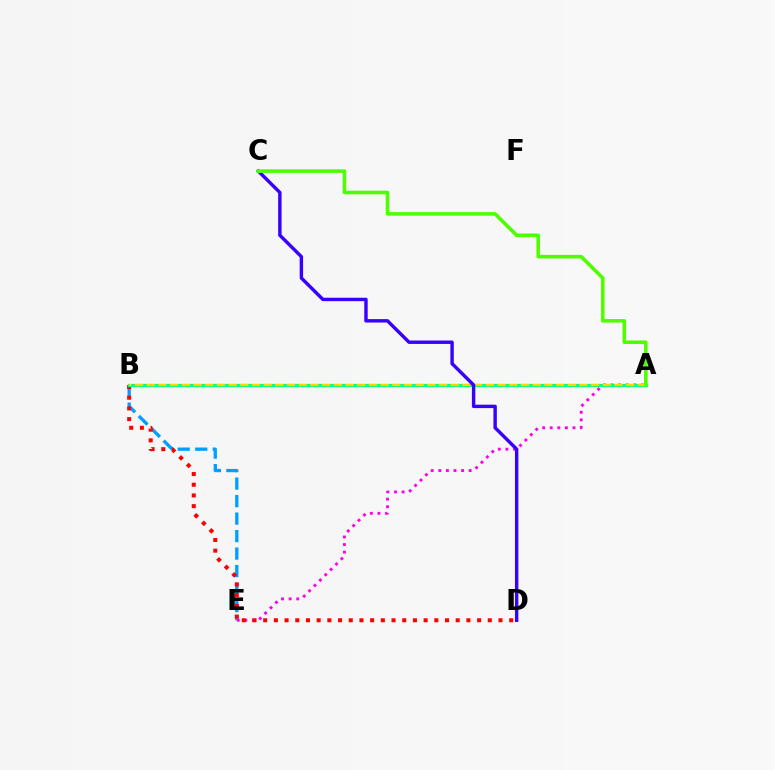{('B', 'E'): [{'color': '#009eff', 'line_style': 'dashed', 'thickness': 2.38}], ('A', 'E'): [{'color': '#ff00ed', 'line_style': 'dotted', 'thickness': 2.06}], ('B', 'D'): [{'color': '#ff0000', 'line_style': 'dotted', 'thickness': 2.91}], ('A', 'B'): [{'color': '#00ff86', 'line_style': 'solid', 'thickness': 2.31}, {'color': '#ffd500', 'line_style': 'dashed', 'thickness': 1.59}], ('C', 'D'): [{'color': '#3700ff', 'line_style': 'solid', 'thickness': 2.46}], ('A', 'C'): [{'color': '#4fff00', 'line_style': 'solid', 'thickness': 2.58}]}